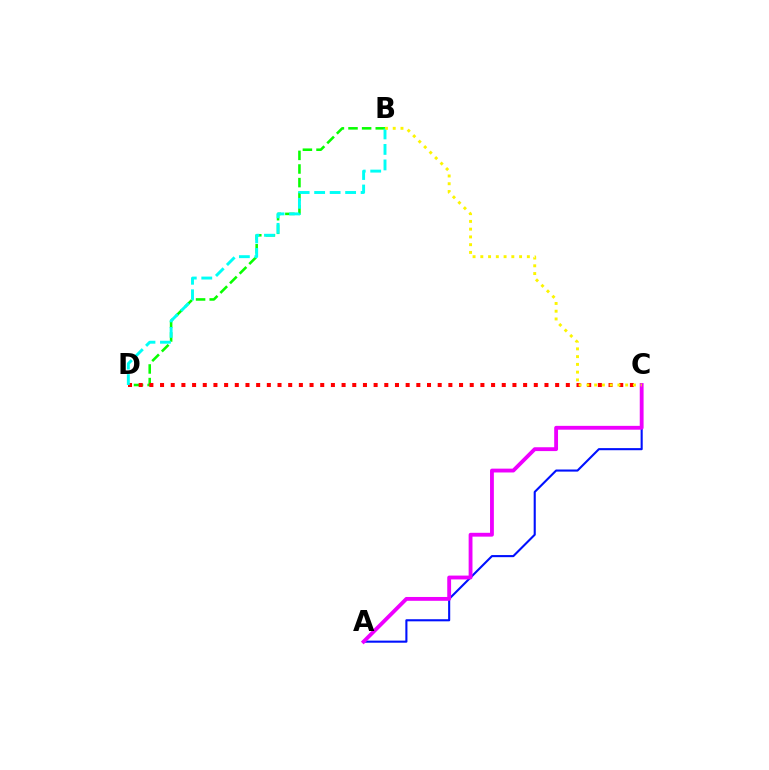{('B', 'D'): [{'color': '#08ff00', 'line_style': 'dashed', 'thickness': 1.85}, {'color': '#00fff6', 'line_style': 'dashed', 'thickness': 2.1}], ('C', 'D'): [{'color': '#ff0000', 'line_style': 'dotted', 'thickness': 2.9}], ('A', 'C'): [{'color': '#0010ff', 'line_style': 'solid', 'thickness': 1.51}, {'color': '#ee00ff', 'line_style': 'solid', 'thickness': 2.76}], ('B', 'C'): [{'color': '#fcf500', 'line_style': 'dotted', 'thickness': 2.11}]}